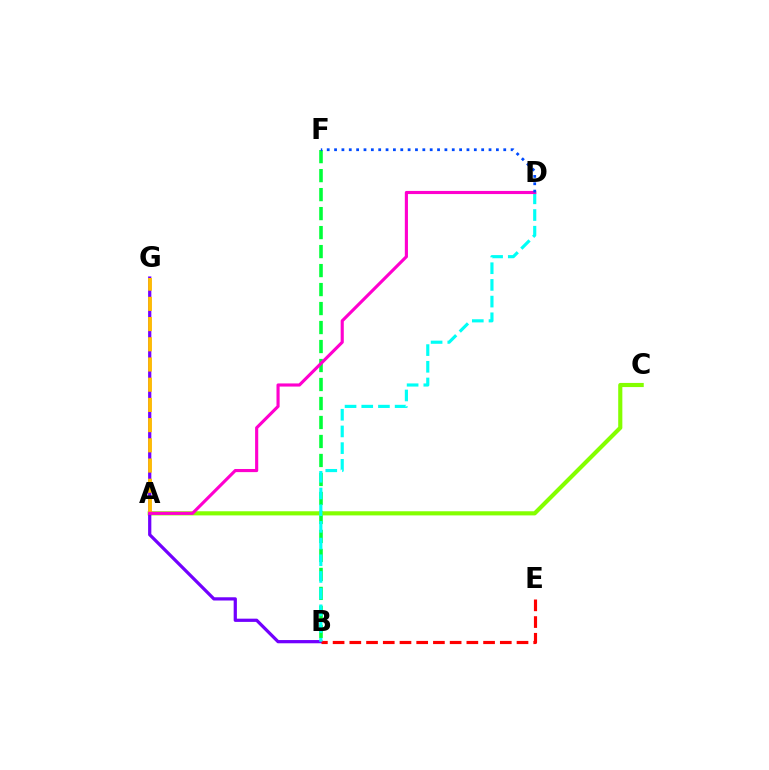{('B', 'F'): [{'color': '#00ff39', 'line_style': 'dashed', 'thickness': 2.58}], ('A', 'C'): [{'color': '#84ff00', 'line_style': 'solid', 'thickness': 2.98}], ('B', 'G'): [{'color': '#7200ff', 'line_style': 'solid', 'thickness': 2.33}], ('B', 'E'): [{'color': '#ff0000', 'line_style': 'dashed', 'thickness': 2.27}], ('B', 'D'): [{'color': '#00fff6', 'line_style': 'dashed', 'thickness': 2.27}], ('A', 'G'): [{'color': '#ffbd00', 'line_style': 'dashed', 'thickness': 2.75}], ('A', 'D'): [{'color': '#ff00cf', 'line_style': 'solid', 'thickness': 2.25}], ('D', 'F'): [{'color': '#004bff', 'line_style': 'dotted', 'thickness': 2.0}]}